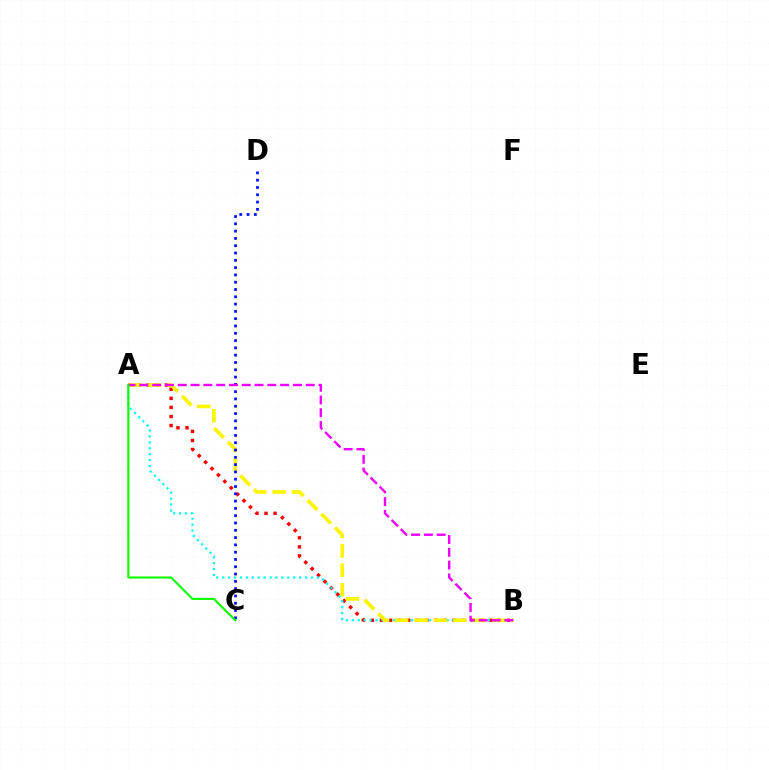{('A', 'B'): [{'color': '#ff0000', 'line_style': 'dotted', 'thickness': 2.46}, {'color': '#00fff6', 'line_style': 'dotted', 'thickness': 1.61}, {'color': '#fcf500', 'line_style': 'dashed', 'thickness': 2.63}, {'color': '#ee00ff', 'line_style': 'dashed', 'thickness': 1.74}], ('C', 'D'): [{'color': '#0010ff', 'line_style': 'dotted', 'thickness': 1.98}], ('A', 'C'): [{'color': '#08ff00', 'line_style': 'solid', 'thickness': 1.51}]}